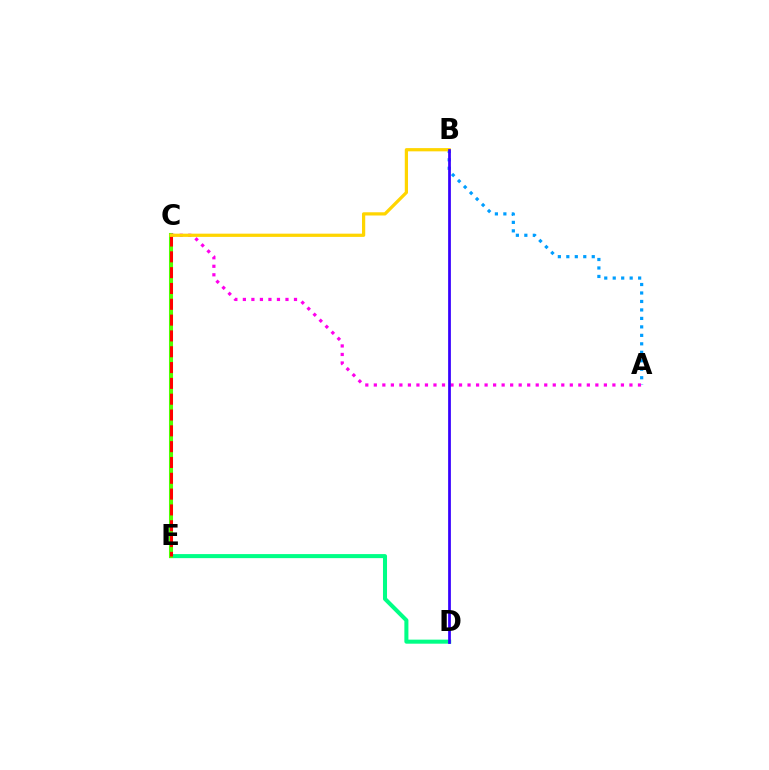{('D', 'E'): [{'color': '#00ff86', 'line_style': 'solid', 'thickness': 2.91}], ('A', 'B'): [{'color': '#009eff', 'line_style': 'dotted', 'thickness': 2.3}], ('C', 'E'): [{'color': '#4fff00', 'line_style': 'solid', 'thickness': 2.92}, {'color': '#ff0000', 'line_style': 'dashed', 'thickness': 2.15}], ('A', 'C'): [{'color': '#ff00ed', 'line_style': 'dotted', 'thickness': 2.31}], ('B', 'C'): [{'color': '#ffd500', 'line_style': 'solid', 'thickness': 2.33}], ('B', 'D'): [{'color': '#3700ff', 'line_style': 'solid', 'thickness': 1.97}]}